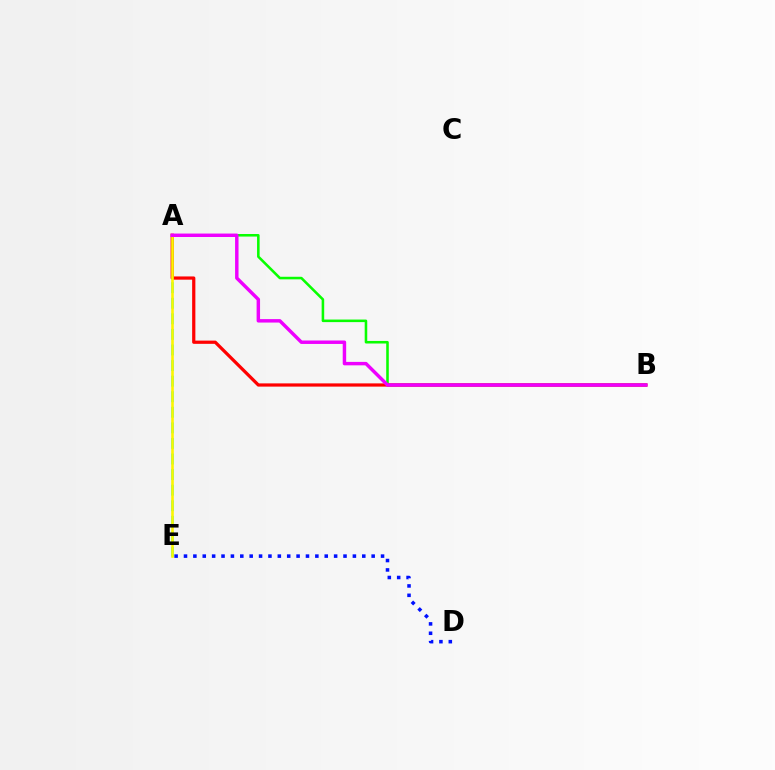{('A', 'B'): [{'color': '#08ff00', 'line_style': 'solid', 'thickness': 1.85}, {'color': '#ff0000', 'line_style': 'solid', 'thickness': 2.32}, {'color': '#ee00ff', 'line_style': 'solid', 'thickness': 2.48}], ('D', 'E'): [{'color': '#0010ff', 'line_style': 'dotted', 'thickness': 2.55}], ('A', 'E'): [{'color': '#00fff6', 'line_style': 'dashed', 'thickness': 2.12}, {'color': '#fcf500', 'line_style': 'solid', 'thickness': 1.88}]}